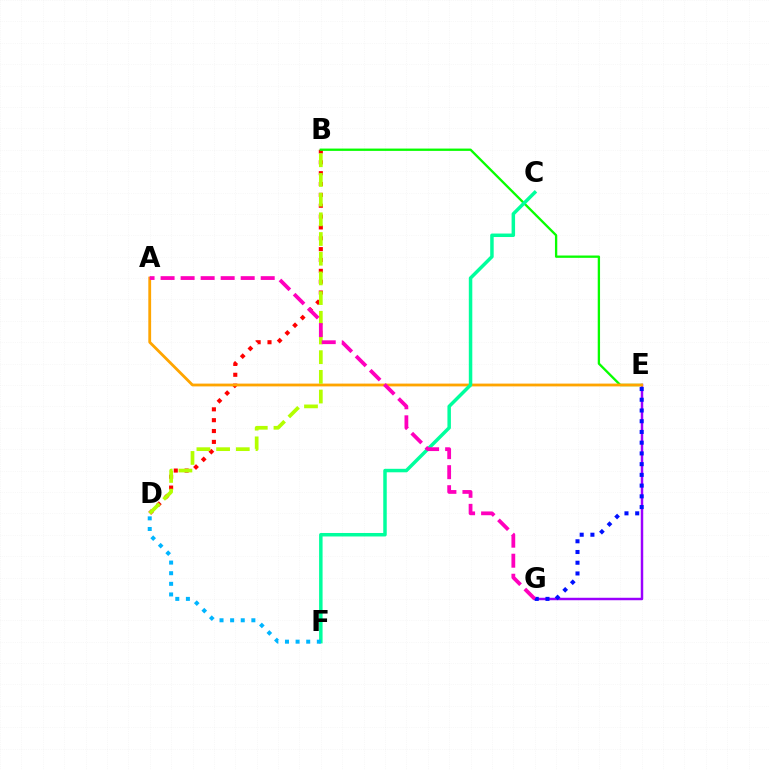{('E', 'G'): [{'color': '#9b00ff', 'line_style': 'solid', 'thickness': 1.77}, {'color': '#0010ff', 'line_style': 'dotted', 'thickness': 2.92}], ('B', 'D'): [{'color': '#ff0000', 'line_style': 'dotted', 'thickness': 2.95}, {'color': '#b3ff00', 'line_style': 'dashed', 'thickness': 2.67}], ('B', 'E'): [{'color': '#08ff00', 'line_style': 'solid', 'thickness': 1.67}], ('A', 'E'): [{'color': '#ffa500', 'line_style': 'solid', 'thickness': 2.02}], ('C', 'F'): [{'color': '#00ff9d', 'line_style': 'solid', 'thickness': 2.51}], ('A', 'G'): [{'color': '#ff00bd', 'line_style': 'dashed', 'thickness': 2.72}], ('D', 'F'): [{'color': '#00b5ff', 'line_style': 'dotted', 'thickness': 2.88}]}